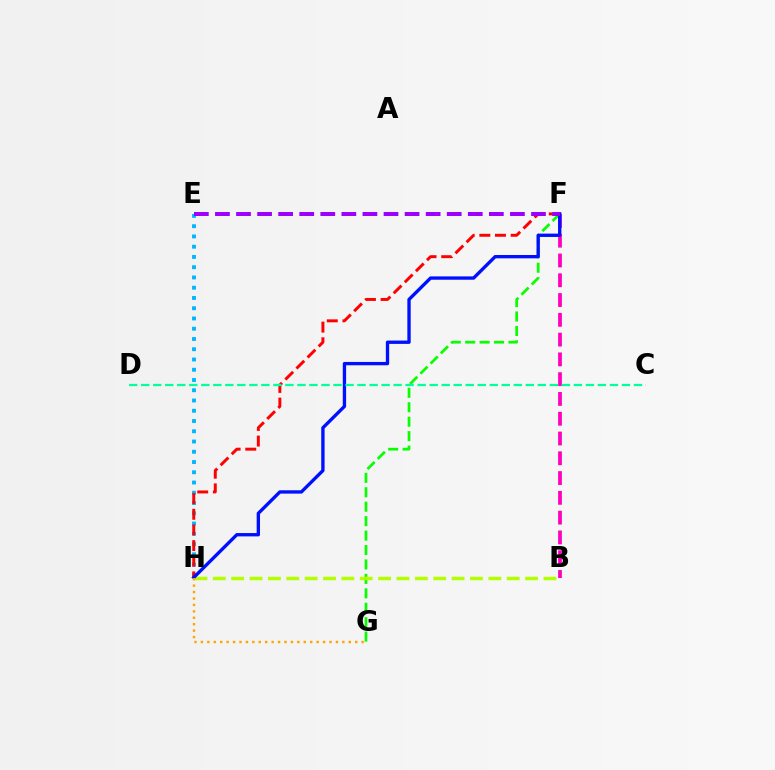{('E', 'H'): [{'color': '#00b5ff', 'line_style': 'dotted', 'thickness': 2.79}], ('F', 'H'): [{'color': '#ff0000', 'line_style': 'dashed', 'thickness': 2.13}, {'color': '#0010ff', 'line_style': 'solid', 'thickness': 2.41}], ('F', 'G'): [{'color': '#08ff00', 'line_style': 'dashed', 'thickness': 1.96}], ('B', 'F'): [{'color': '#ff00bd', 'line_style': 'dashed', 'thickness': 2.69}], ('B', 'H'): [{'color': '#b3ff00', 'line_style': 'dashed', 'thickness': 2.5}], ('C', 'D'): [{'color': '#00ff9d', 'line_style': 'dashed', 'thickness': 1.63}], ('E', 'F'): [{'color': '#9b00ff', 'line_style': 'dashed', 'thickness': 2.86}], ('G', 'H'): [{'color': '#ffa500', 'line_style': 'dotted', 'thickness': 1.75}]}